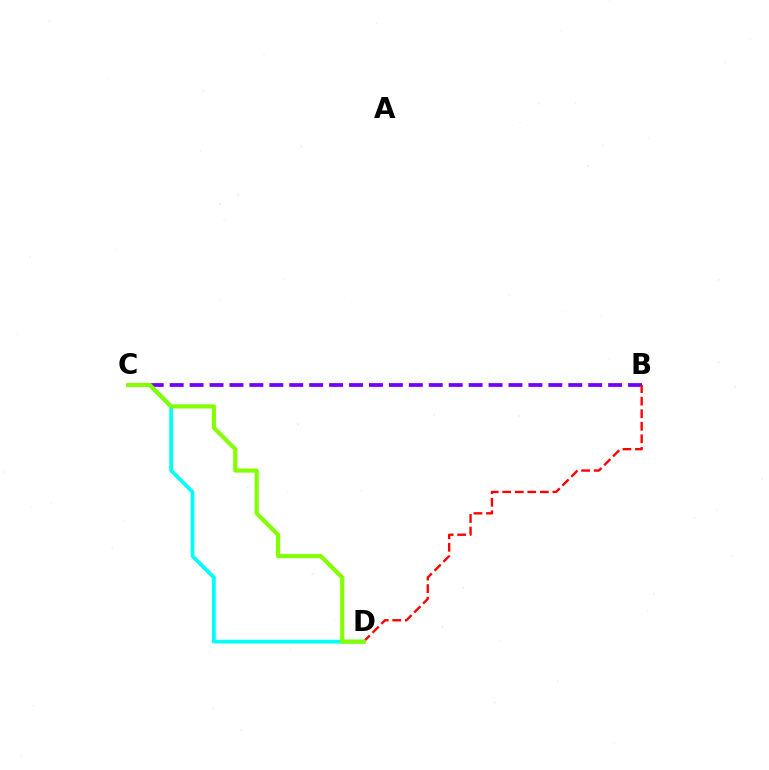{('B', 'C'): [{'color': '#7200ff', 'line_style': 'dashed', 'thickness': 2.71}], ('B', 'D'): [{'color': '#ff0000', 'line_style': 'dashed', 'thickness': 1.7}], ('C', 'D'): [{'color': '#00fff6', 'line_style': 'solid', 'thickness': 2.7}, {'color': '#84ff00', 'line_style': 'solid', 'thickness': 2.99}]}